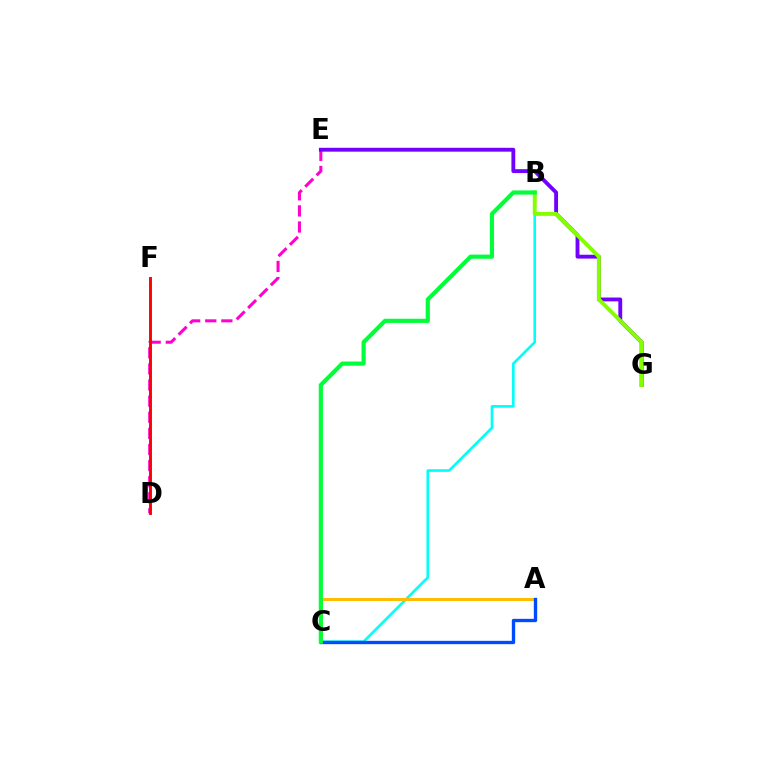{('B', 'C'): [{'color': '#00fff6', 'line_style': 'solid', 'thickness': 1.88}, {'color': '#00ff39', 'line_style': 'solid', 'thickness': 2.99}], ('D', 'E'): [{'color': '#ff00cf', 'line_style': 'dashed', 'thickness': 2.19}], ('A', 'C'): [{'color': '#ffbd00', 'line_style': 'solid', 'thickness': 2.15}, {'color': '#004bff', 'line_style': 'solid', 'thickness': 2.4}], ('E', 'G'): [{'color': '#7200ff', 'line_style': 'solid', 'thickness': 2.78}], ('D', 'F'): [{'color': '#ff0000', 'line_style': 'solid', 'thickness': 2.09}], ('B', 'G'): [{'color': '#84ff00', 'line_style': 'solid', 'thickness': 2.82}]}